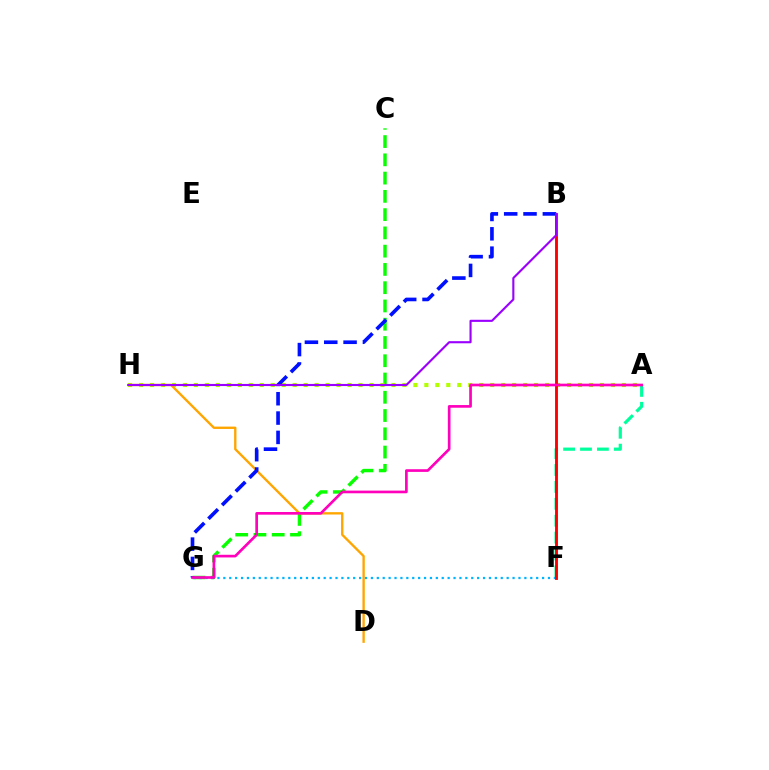{('A', 'F'): [{'color': '#00ff9d', 'line_style': 'dashed', 'thickness': 2.3}], ('C', 'G'): [{'color': '#08ff00', 'line_style': 'dashed', 'thickness': 2.48}], ('A', 'H'): [{'color': '#b3ff00', 'line_style': 'dotted', 'thickness': 2.98}], ('D', 'H'): [{'color': '#ffa500', 'line_style': 'solid', 'thickness': 1.69}], ('F', 'G'): [{'color': '#00b5ff', 'line_style': 'dotted', 'thickness': 1.6}], ('B', 'G'): [{'color': '#0010ff', 'line_style': 'dashed', 'thickness': 2.63}], ('B', 'F'): [{'color': '#ff0000', 'line_style': 'solid', 'thickness': 2.06}], ('B', 'H'): [{'color': '#9b00ff', 'line_style': 'solid', 'thickness': 1.53}], ('A', 'G'): [{'color': '#ff00bd', 'line_style': 'solid', 'thickness': 1.92}]}